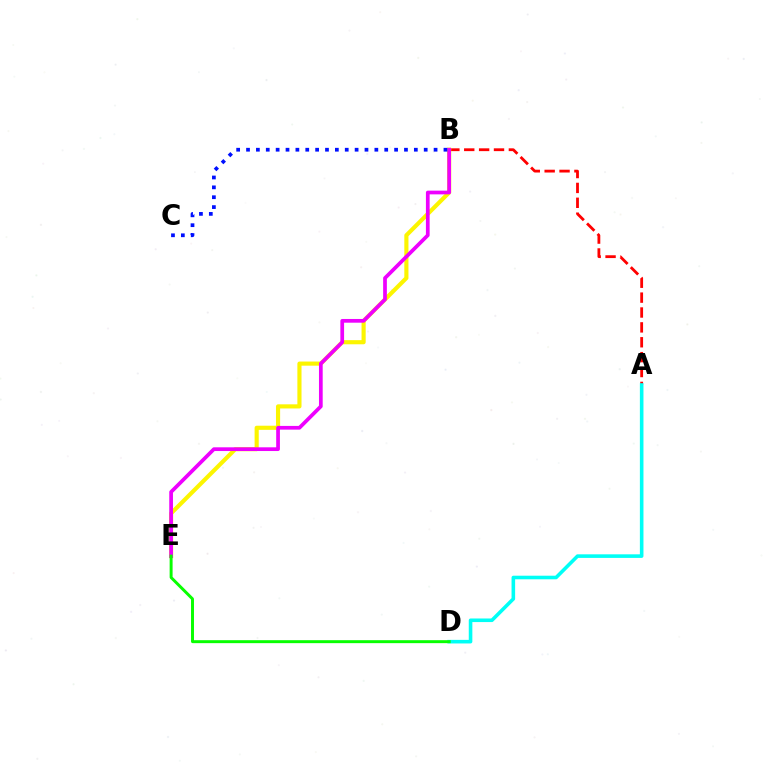{('A', 'B'): [{'color': '#ff0000', 'line_style': 'dashed', 'thickness': 2.02}], ('B', 'E'): [{'color': '#fcf500', 'line_style': 'solid', 'thickness': 2.98}, {'color': '#ee00ff', 'line_style': 'solid', 'thickness': 2.68}], ('A', 'D'): [{'color': '#00fff6', 'line_style': 'solid', 'thickness': 2.58}], ('D', 'E'): [{'color': '#08ff00', 'line_style': 'solid', 'thickness': 2.13}], ('B', 'C'): [{'color': '#0010ff', 'line_style': 'dotted', 'thickness': 2.68}]}